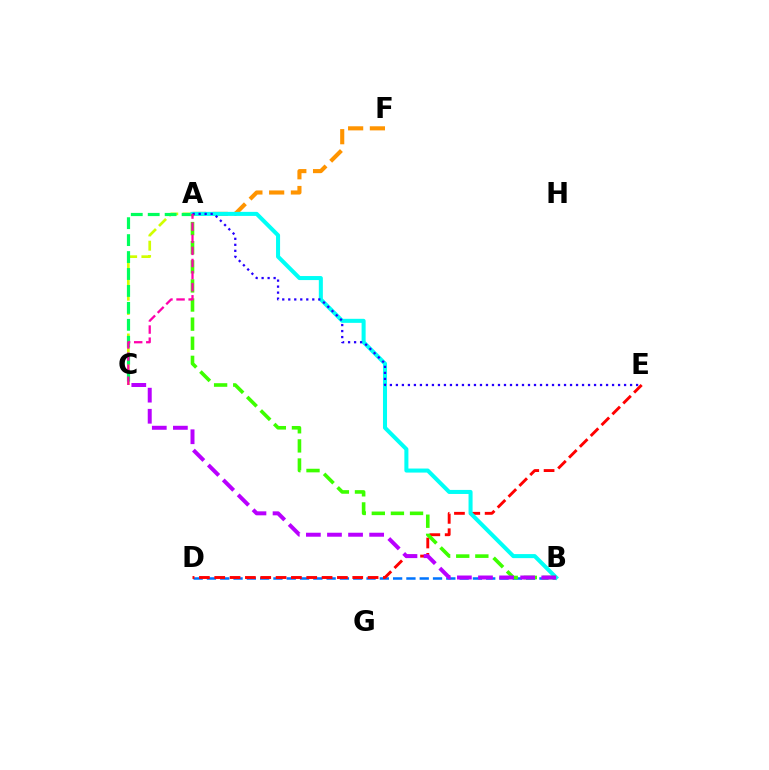{('B', 'D'): [{'color': '#0074ff', 'line_style': 'dashed', 'thickness': 1.81}], ('D', 'E'): [{'color': '#ff0000', 'line_style': 'dashed', 'thickness': 2.08}], ('A', 'C'): [{'color': '#d1ff00', 'line_style': 'dashed', 'thickness': 1.94}, {'color': '#00ff5c', 'line_style': 'dashed', 'thickness': 2.3}, {'color': '#ff00ac', 'line_style': 'dashed', 'thickness': 1.64}], ('A', 'F'): [{'color': '#ff9400', 'line_style': 'dashed', 'thickness': 2.96}], ('A', 'B'): [{'color': '#00fff6', 'line_style': 'solid', 'thickness': 2.91}, {'color': '#3dff00', 'line_style': 'dashed', 'thickness': 2.6}], ('A', 'E'): [{'color': '#2500ff', 'line_style': 'dotted', 'thickness': 1.63}], ('B', 'C'): [{'color': '#b900ff', 'line_style': 'dashed', 'thickness': 2.87}]}